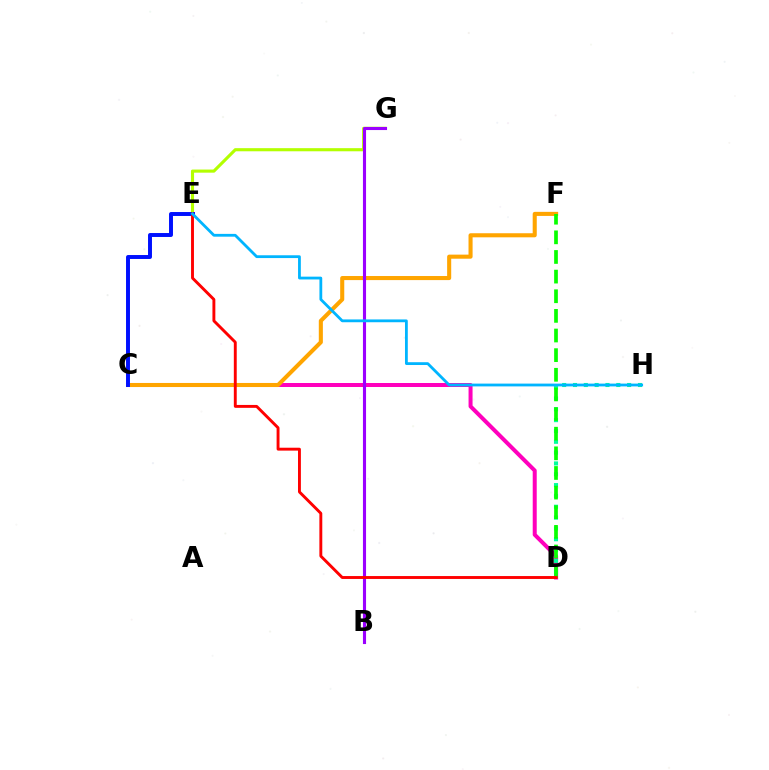{('C', 'D'): [{'color': '#ff00bd', 'line_style': 'solid', 'thickness': 2.88}], ('C', 'F'): [{'color': '#ffa500', 'line_style': 'solid', 'thickness': 2.93}], ('E', 'G'): [{'color': '#b3ff00', 'line_style': 'solid', 'thickness': 2.24}], ('D', 'H'): [{'color': '#00ff9d', 'line_style': 'dotted', 'thickness': 2.94}], ('D', 'F'): [{'color': '#08ff00', 'line_style': 'dashed', 'thickness': 2.67}], ('B', 'G'): [{'color': '#9b00ff', 'line_style': 'solid', 'thickness': 2.24}], ('C', 'E'): [{'color': '#0010ff', 'line_style': 'solid', 'thickness': 2.84}], ('D', 'E'): [{'color': '#ff0000', 'line_style': 'solid', 'thickness': 2.09}], ('E', 'H'): [{'color': '#00b5ff', 'line_style': 'solid', 'thickness': 2.01}]}